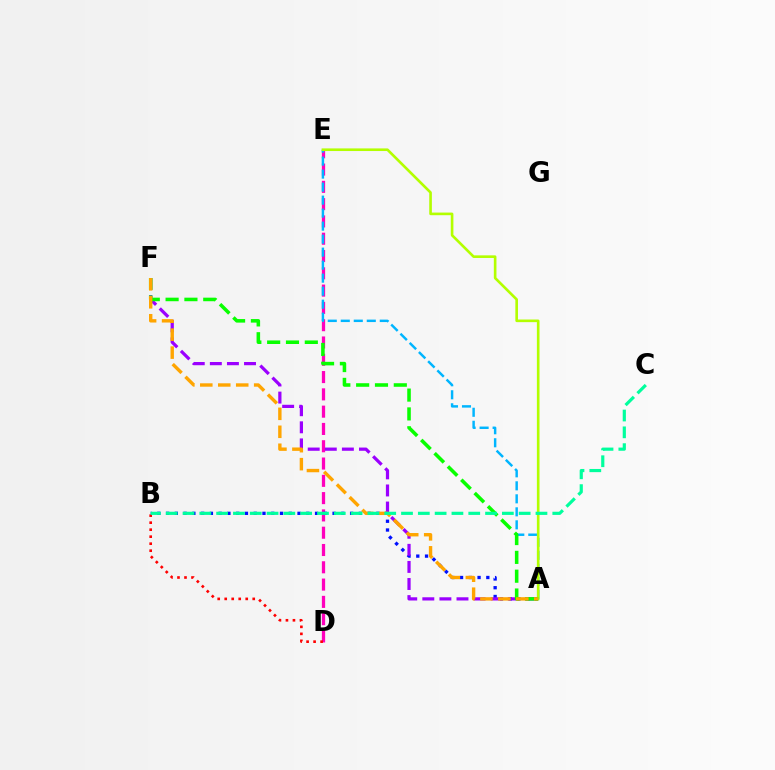{('D', 'E'): [{'color': '#ff00bd', 'line_style': 'dashed', 'thickness': 2.35}], ('A', 'B'): [{'color': '#0010ff', 'line_style': 'dotted', 'thickness': 2.38}], ('B', 'D'): [{'color': '#ff0000', 'line_style': 'dotted', 'thickness': 1.9}], ('A', 'E'): [{'color': '#00b5ff', 'line_style': 'dashed', 'thickness': 1.77}, {'color': '#b3ff00', 'line_style': 'solid', 'thickness': 1.89}], ('A', 'F'): [{'color': '#9b00ff', 'line_style': 'dashed', 'thickness': 2.32}, {'color': '#08ff00', 'line_style': 'dashed', 'thickness': 2.56}, {'color': '#ffa500', 'line_style': 'dashed', 'thickness': 2.44}], ('B', 'C'): [{'color': '#00ff9d', 'line_style': 'dashed', 'thickness': 2.28}]}